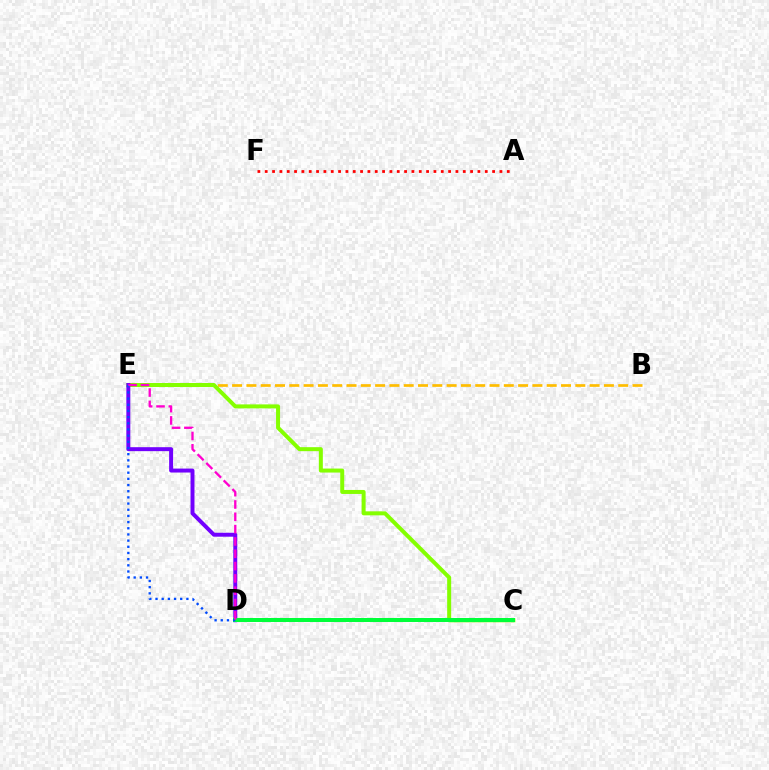{('C', 'D'): [{'color': '#00fff6', 'line_style': 'solid', 'thickness': 2.14}, {'color': '#00ff39', 'line_style': 'solid', 'thickness': 2.88}], ('B', 'E'): [{'color': '#ffbd00', 'line_style': 'dashed', 'thickness': 1.94}], ('A', 'F'): [{'color': '#ff0000', 'line_style': 'dotted', 'thickness': 1.99}], ('C', 'E'): [{'color': '#84ff00', 'line_style': 'solid', 'thickness': 2.88}], ('D', 'E'): [{'color': '#7200ff', 'line_style': 'solid', 'thickness': 2.85}, {'color': '#004bff', 'line_style': 'dotted', 'thickness': 1.68}, {'color': '#ff00cf', 'line_style': 'dashed', 'thickness': 1.67}]}